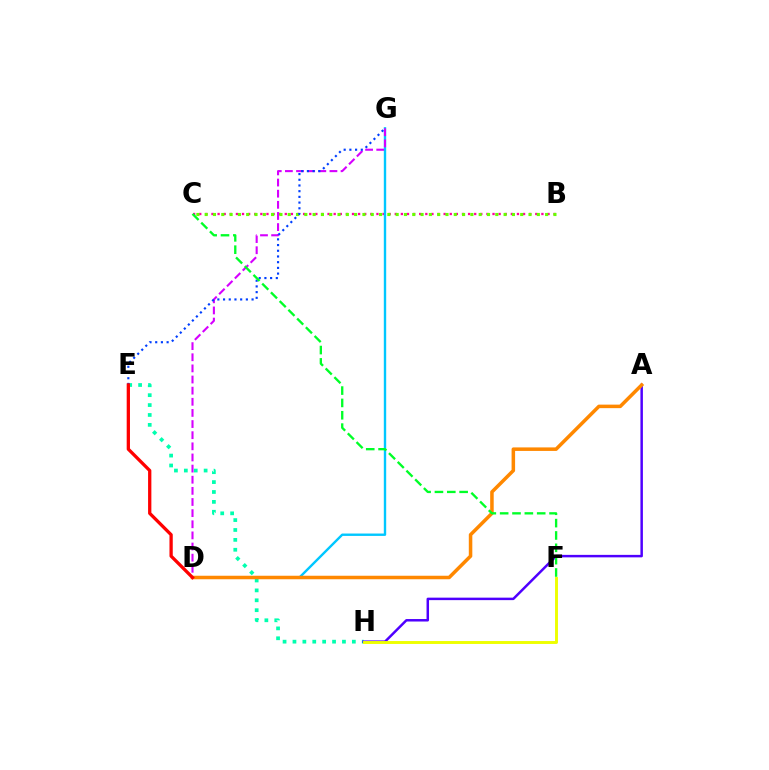{('B', 'C'): [{'color': '#ff00a0', 'line_style': 'dotted', 'thickness': 1.66}, {'color': '#66ff00', 'line_style': 'dotted', 'thickness': 2.26}], ('E', 'H'): [{'color': '#00ffaf', 'line_style': 'dotted', 'thickness': 2.69}], ('D', 'G'): [{'color': '#00c7ff', 'line_style': 'solid', 'thickness': 1.72}, {'color': '#d600ff', 'line_style': 'dashed', 'thickness': 1.51}], ('A', 'H'): [{'color': '#4f00ff', 'line_style': 'solid', 'thickness': 1.79}], ('E', 'G'): [{'color': '#003fff', 'line_style': 'dotted', 'thickness': 1.55}], ('A', 'D'): [{'color': '#ff8800', 'line_style': 'solid', 'thickness': 2.53}], ('D', 'E'): [{'color': '#ff0000', 'line_style': 'solid', 'thickness': 2.37}], ('F', 'H'): [{'color': '#eeff00', 'line_style': 'solid', 'thickness': 2.11}], ('C', 'F'): [{'color': '#00ff27', 'line_style': 'dashed', 'thickness': 1.68}]}